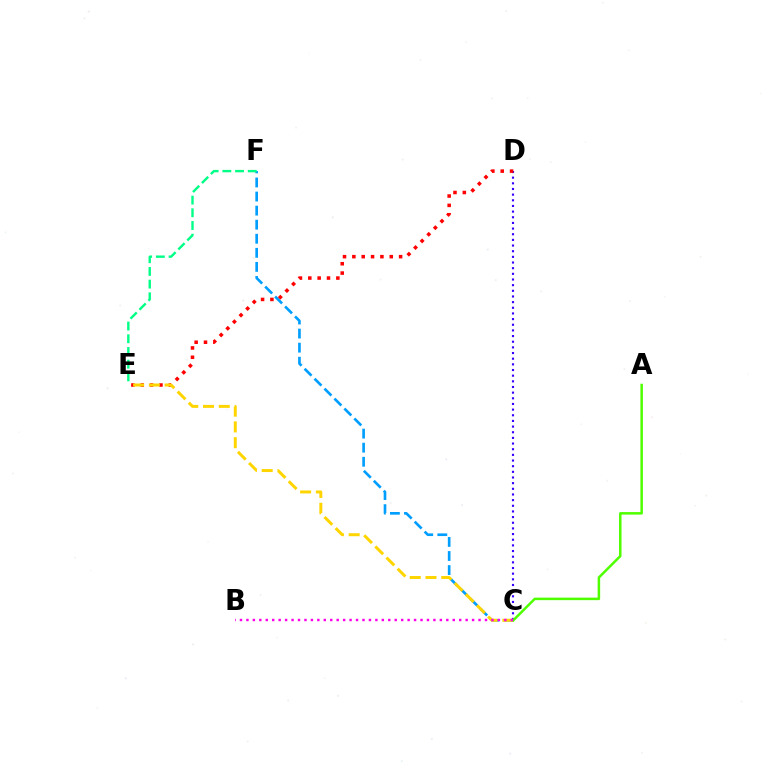{('C', 'F'): [{'color': '#009eff', 'line_style': 'dashed', 'thickness': 1.91}], ('C', 'D'): [{'color': '#3700ff', 'line_style': 'dotted', 'thickness': 1.54}], ('D', 'E'): [{'color': '#ff0000', 'line_style': 'dotted', 'thickness': 2.54}], ('C', 'E'): [{'color': '#ffd500', 'line_style': 'dashed', 'thickness': 2.14}], ('E', 'F'): [{'color': '#00ff86', 'line_style': 'dashed', 'thickness': 1.73}], ('A', 'C'): [{'color': '#4fff00', 'line_style': 'solid', 'thickness': 1.8}], ('B', 'C'): [{'color': '#ff00ed', 'line_style': 'dotted', 'thickness': 1.75}]}